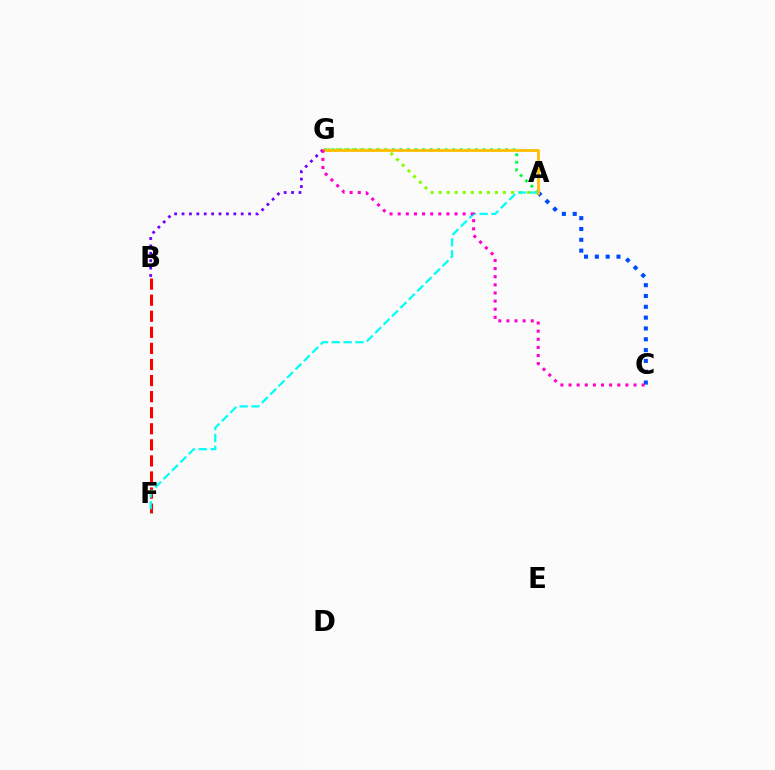{('A', 'G'): [{'color': '#00ff39', 'line_style': 'dotted', 'thickness': 2.05}, {'color': '#84ff00', 'line_style': 'dotted', 'thickness': 2.18}, {'color': '#ffbd00', 'line_style': 'solid', 'thickness': 2.0}], ('A', 'C'): [{'color': '#004bff', 'line_style': 'dotted', 'thickness': 2.94}], ('B', 'F'): [{'color': '#ff0000', 'line_style': 'dashed', 'thickness': 2.18}], ('A', 'F'): [{'color': '#00fff6', 'line_style': 'dashed', 'thickness': 1.61}], ('B', 'G'): [{'color': '#7200ff', 'line_style': 'dotted', 'thickness': 2.01}], ('C', 'G'): [{'color': '#ff00cf', 'line_style': 'dotted', 'thickness': 2.21}]}